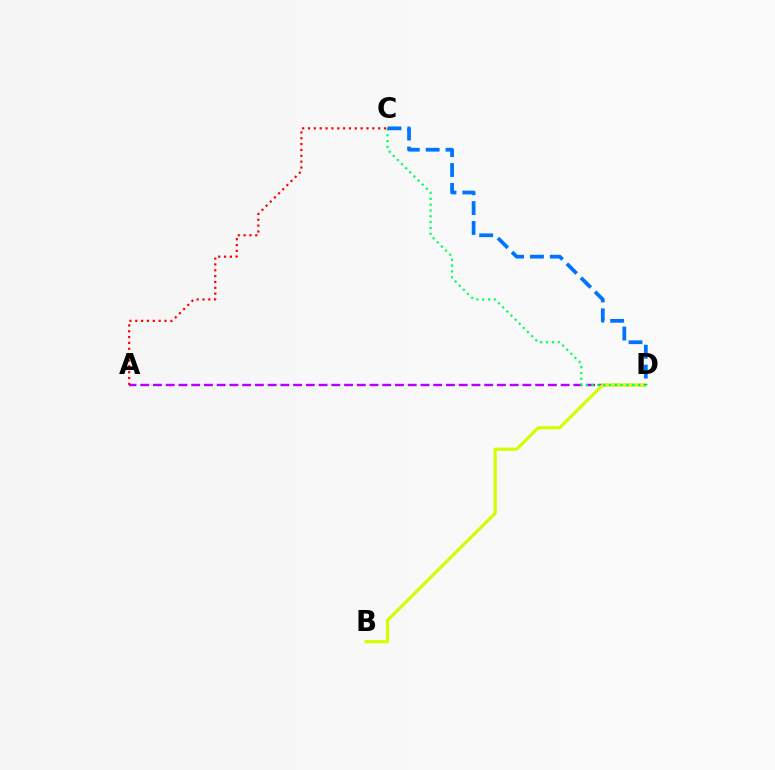{('A', 'D'): [{'color': '#b900ff', 'line_style': 'dashed', 'thickness': 1.73}], ('B', 'D'): [{'color': '#d1ff00', 'line_style': 'solid', 'thickness': 2.26}], ('A', 'C'): [{'color': '#ff0000', 'line_style': 'dotted', 'thickness': 1.59}], ('C', 'D'): [{'color': '#00ff5c', 'line_style': 'dotted', 'thickness': 1.58}, {'color': '#0074ff', 'line_style': 'dashed', 'thickness': 2.7}]}